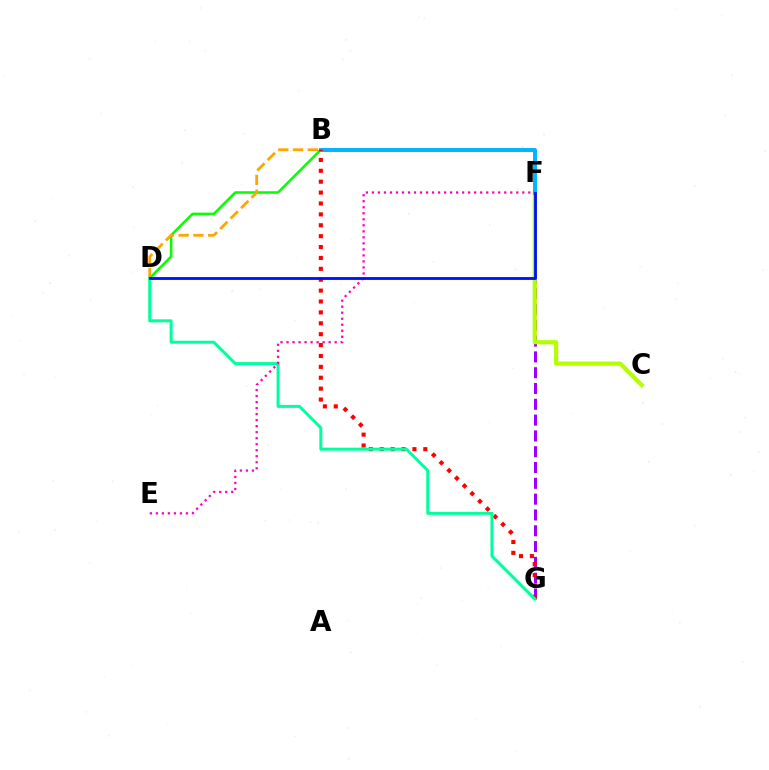{('B', 'D'): [{'color': '#08ff00', 'line_style': 'solid', 'thickness': 1.83}, {'color': '#ffa500', 'line_style': 'dashed', 'thickness': 2.01}], ('F', 'G'): [{'color': '#9b00ff', 'line_style': 'dashed', 'thickness': 2.15}], ('C', 'F'): [{'color': '#b3ff00', 'line_style': 'solid', 'thickness': 3.0}], ('B', 'F'): [{'color': '#00b5ff', 'line_style': 'solid', 'thickness': 2.84}], ('B', 'G'): [{'color': '#ff0000', 'line_style': 'dotted', 'thickness': 2.96}], ('D', 'G'): [{'color': '#00ff9d', 'line_style': 'solid', 'thickness': 2.16}], ('E', 'F'): [{'color': '#ff00bd', 'line_style': 'dotted', 'thickness': 1.63}], ('D', 'F'): [{'color': '#0010ff', 'line_style': 'solid', 'thickness': 2.03}]}